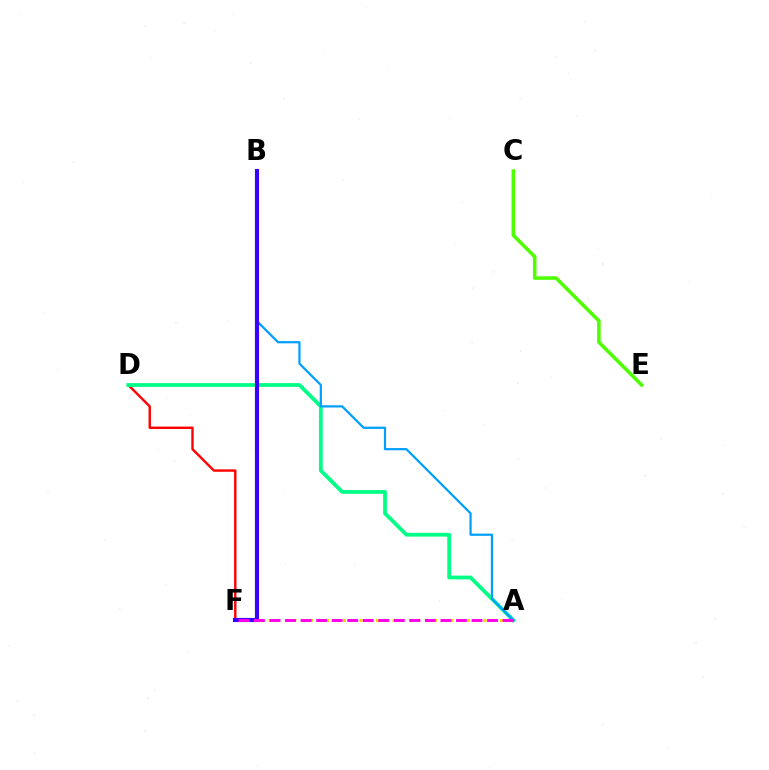{('D', 'F'): [{'color': '#ff0000', 'line_style': 'solid', 'thickness': 1.73}], ('C', 'E'): [{'color': '#4fff00', 'line_style': 'solid', 'thickness': 2.57}], ('A', 'F'): [{'color': '#ffd500', 'line_style': 'dotted', 'thickness': 2.24}, {'color': '#ff00ed', 'line_style': 'dashed', 'thickness': 2.11}], ('A', 'D'): [{'color': '#00ff86', 'line_style': 'solid', 'thickness': 2.72}], ('A', 'B'): [{'color': '#009eff', 'line_style': 'solid', 'thickness': 1.6}], ('B', 'F'): [{'color': '#3700ff', 'line_style': 'solid', 'thickness': 2.97}]}